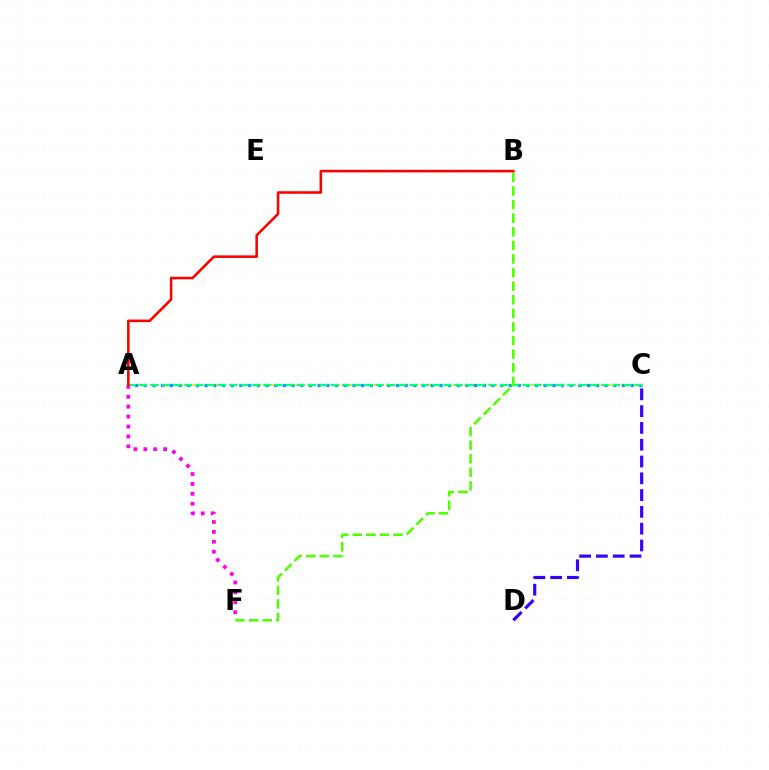{('A', 'C'): [{'color': '#ffd500', 'line_style': 'dotted', 'thickness': 1.64}, {'color': '#009eff', 'line_style': 'dotted', 'thickness': 2.36}, {'color': '#00ff86', 'line_style': 'dashed', 'thickness': 1.53}], ('A', 'F'): [{'color': '#ff00ed', 'line_style': 'dotted', 'thickness': 2.69}], ('C', 'D'): [{'color': '#3700ff', 'line_style': 'dashed', 'thickness': 2.28}], ('B', 'F'): [{'color': '#4fff00', 'line_style': 'dashed', 'thickness': 1.85}], ('A', 'B'): [{'color': '#ff0000', 'line_style': 'solid', 'thickness': 1.84}]}